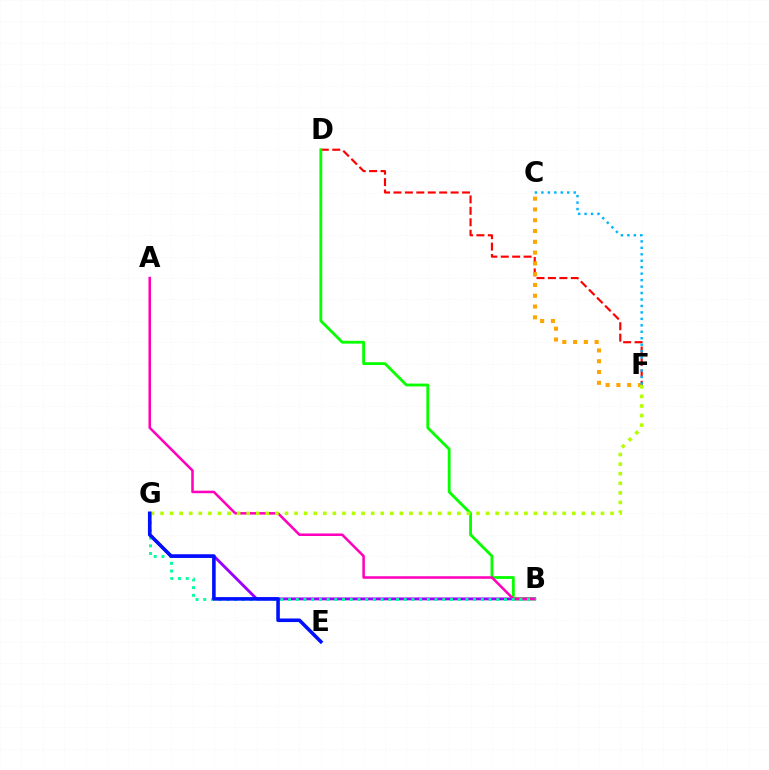{('B', 'G'): [{'color': '#9b00ff', 'line_style': 'solid', 'thickness': 2.07}, {'color': '#00ff9d', 'line_style': 'dotted', 'thickness': 2.09}], ('D', 'F'): [{'color': '#ff0000', 'line_style': 'dashed', 'thickness': 1.55}], ('C', 'F'): [{'color': '#ffa500', 'line_style': 'dotted', 'thickness': 2.93}, {'color': '#00b5ff', 'line_style': 'dotted', 'thickness': 1.75}], ('B', 'D'): [{'color': '#08ff00', 'line_style': 'solid', 'thickness': 2.04}], ('A', 'B'): [{'color': '#ff00bd', 'line_style': 'solid', 'thickness': 1.83}], ('F', 'G'): [{'color': '#b3ff00', 'line_style': 'dotted', 'thickness': 2.6}], ('E', 'G'): [{'color': '#0010ff', 'line_style': 'solid', 'thickness': 2.57}]}